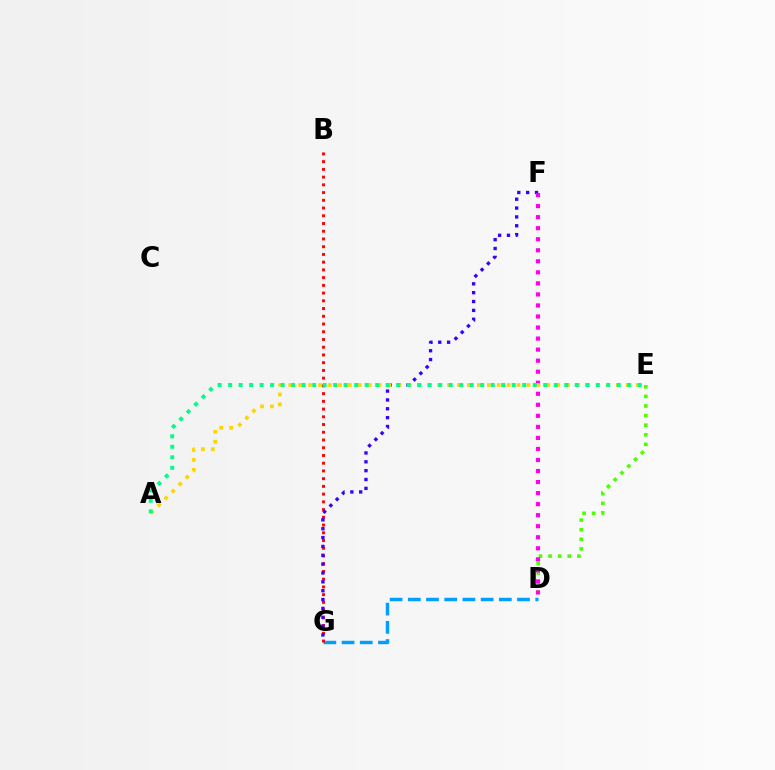{('D', 'G'): [{'color': '#009eff', 'line_style': 'dashed', 'thickness': 2.47}], ('D', 'E'): [{'color': '#4fff00', 'line_style': 'dotted', 'thickness': 2.61}], ('B', 'G'): [{'color': '#ff0000', 'line_style': 'dotted', 'thickness': 2.1}], ('F', 'G'): [{'color': '#3700ff', 'line_style': 'dotted', 'thickness': 2.41}], ('D', 'F'): [{'color': '#ff00ed', 'line_style': 'dotted', 'thickness': 3.0}], ('A', 'E'): [{'color': '#ffd500', 'line_style': 'dotted', 'thickness': 2.7}, {'color': '#00ff86', 'line_style': 'dotted', 'thickness': 2.85}]}